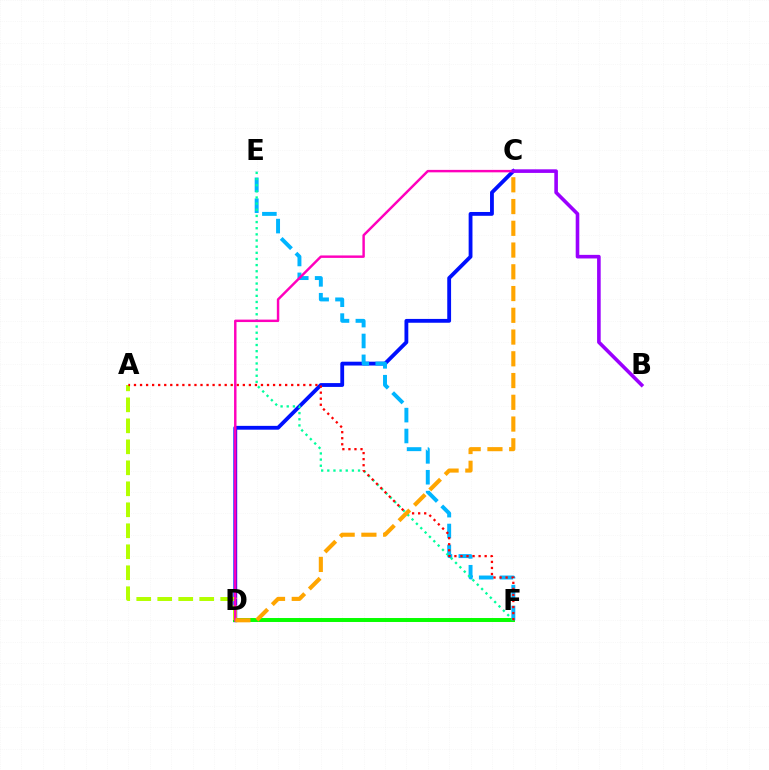{('C', 'D'): [{'color': '#0010ff', 'line_style': 'solid', 'thickness': 2.75}, {'color': '#ff00bd', 'line_style': 'solid', 'thickness': 1.76}, {'color': '#ffa500', 'line_style': 'dashed', 'thickness': 2.95}], ('D', 'F'): [{'color': '#08ff00', 'line_style': 'solid', 'thickness': 2.85}], ('E', 'F'): [{'color': '#00b5ff', 'line_style': 'dashed', 'thickness': 2.84}, {'color': '#00ff9d', 'line_style': 'dotted', 'thickness': 1.67}], ('A', 'D'): [{'color': '#b3ff00', 'line_style': 'dashed', 'thickness': 2.85}], ('A', 'F'): [{'color': '#ff0000', 'line_style': 'dotted', 'thickness': 1.64}], ('B', 'C'): [{'color': '#9b00ff', 'line_style': 'solid', 'thickness': 2.59}]}